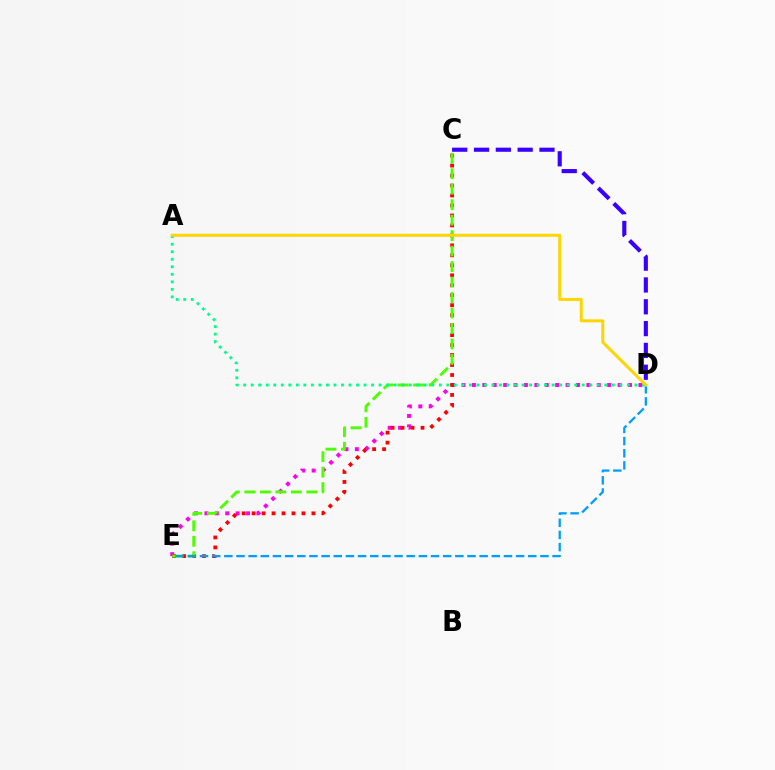{('C', 'D'): [{'color': '#3700ff', 'line_style': 'dashed', 'thickness': 2.96}], ('D', 'E'): [{'color': '#ff00ed', 'line_style': 'dotted', 'thickness': 2.83}, {'color': '#009eff', 'line_style': 'dashed', 'thickness': 1.65}], ('C', 'E'): [{'color': '#ff0000', 'line_style': 'dotted', 'thickness': 2.71}, {'color': '#4fff00', 'line_style': 'dashed', 'thickness': 2.1}], ('A', 'D'): [{'color': '#00ff86', 'line_style': 'dotted', 'thickness': 2.04}, {'color': '#ffd500', 'line_style': 'solid', 'thickness': 2.15}]}